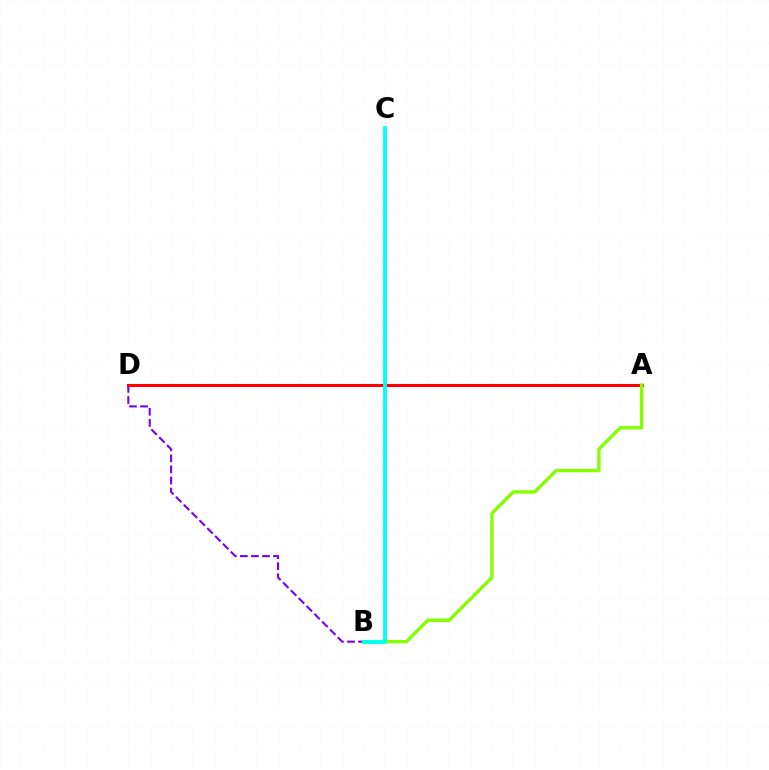{('B', 'D'): [{'color': '#7200ff', 'line_style': 'dashed', 'thickness': 1.5}], ('A', 'D'): [{'color': '#ff0000', 'line_style': 'solid', 'thickness': 2.19}], ('A', 'B'): [{'color': '#84ff00', 'line_style': 'solid', 'thickness': 2.42}], ('B', 'C'): [{'color': '#00fff6', 'line_style': 'solid', 'thickness': 2.74}]}